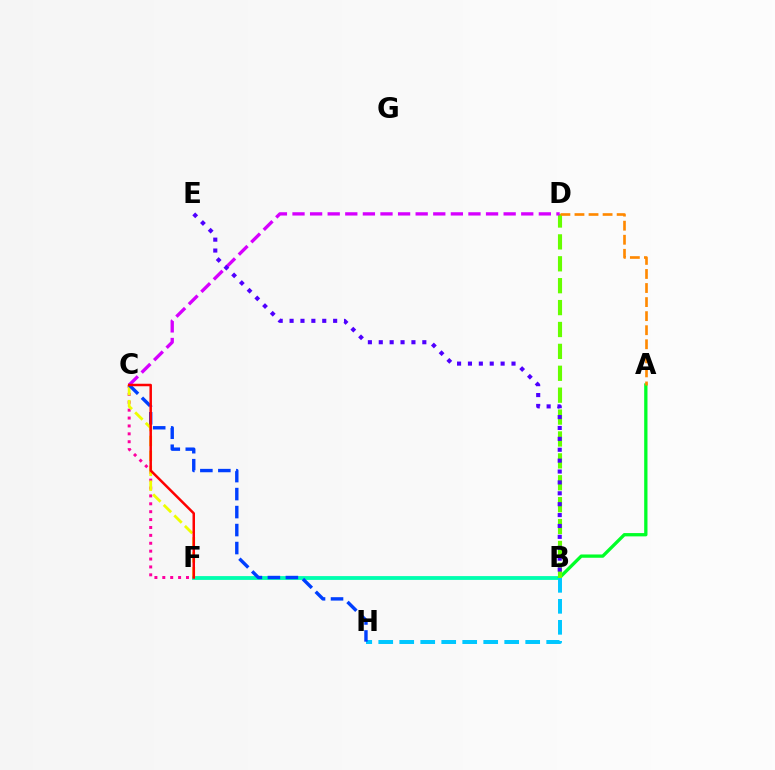{('B', 'F'): [{'color': '#00ffaf', 'line_style': 'solid', 'thickness': 2.75}], ('A', 'B'): [{'color': '#00ff27', 'line_style': 'solid', 'thickness': 2.37}], ('B', 'D'): [{'color': '#66ff00', 'line_style': 'dashed', 'thickness': 2.97}], ('B', 'H'): [{'color': '#00c7ff', 'line_style': 'dashed', 'thickness': 2.85}], ('C', 'F'): [{'color': '#ff00a0', 'line_style': 'dotted', 'thickness': 2.14}, {'color': '#eeff00', 'line_style': 'dashed', 'thickness': 2.03}, {'color': '#ff0000', 'line_style': 'solid', 'thickness': 1.8}], ('C', 'D'): [{'color': '#d600ff', 'line_style': 'dashed', 'thickness': 2.39}], ('C', 'H'): [{'color': '#003fff', 'line_style': 'dashed', 'thickness': 2.44}], ('A', 'D'): [{'color': '#ff8800', 'line_style': 'dashed', 'thickness': 1.91}], ('B', 'E'): [{'color': '#4f00ff', 'line_style': 'dotted', 'thickness': 2.96}]}